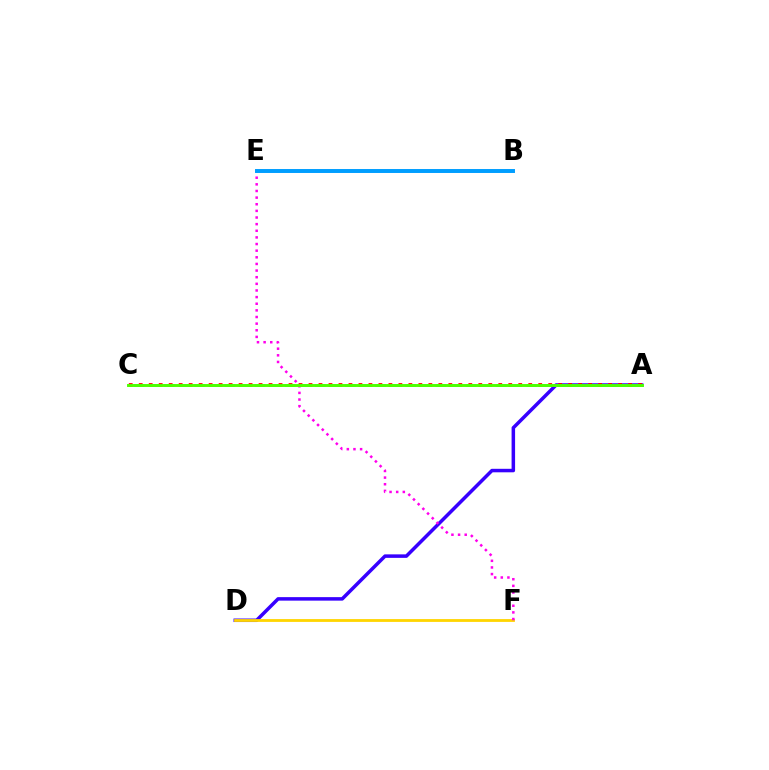{('A', 'D'): [{'color': '#3700ff', 'line_style': 'solid', 'thickness': 2.52}], ('D', 'F'): [{'color': '#ffd500', 'line_style': 'solid', 'thickness': 2.03}], ('A', 'C'): [{'color': '#ff0000', 'line_style': 'dotted', 'thickness': 2.71}, {'color': '#00ff86', 'line_style': 'dashed', 'thickness': 2.05}, {'color': '#4fff00', 'line_style': 'solid', 'thickness': 2.1}], ('E', 'F'): [{'color': '#ff00ed', 'line_style': 'dotted', 'thickness': 1.8}], ('B', 'E'): [{'color': '#009eff', 'line_style': 'solid', 'thickness': 2.84}]}